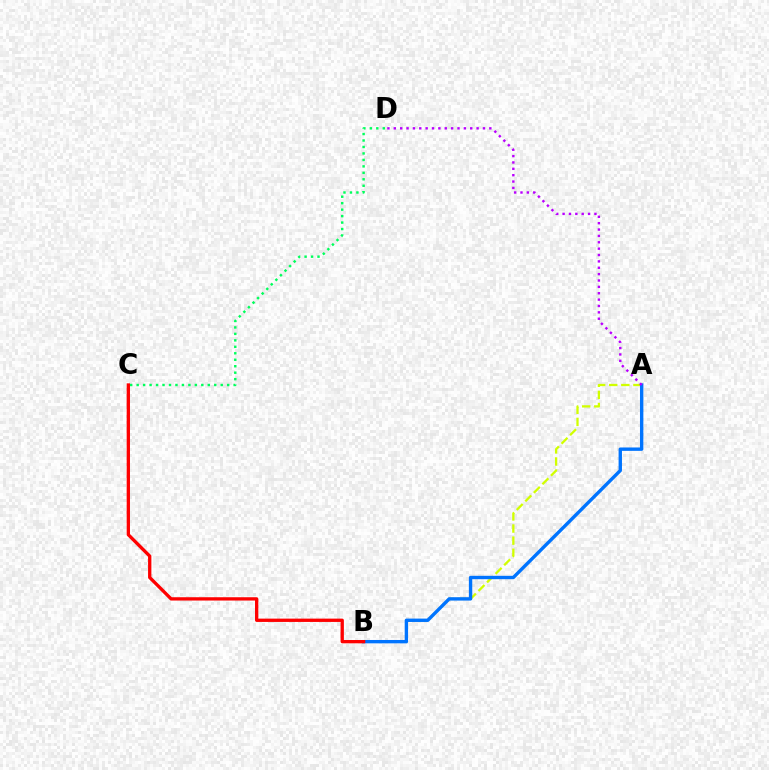{('A', 'B'): [{'color': '#d1ff00', 'line_style': 'dashed', 'thickness': 1.64}, {'color': '#0074ff', 'line_style': 'solid', 'thickness': 2.43}], ('C', 'D'): [{'color': '#00ff5c', 'line_style': 'dotted', 'thickness': 1.76}], ('A', 'D'): [{'color': '#b900ff', 'line_style': 'dotted', 'thickness': 1.73}], ('B', 'C'): [{'color': '#ff0000', 'line_style': 'solid', 'thickness': 2.38}]}